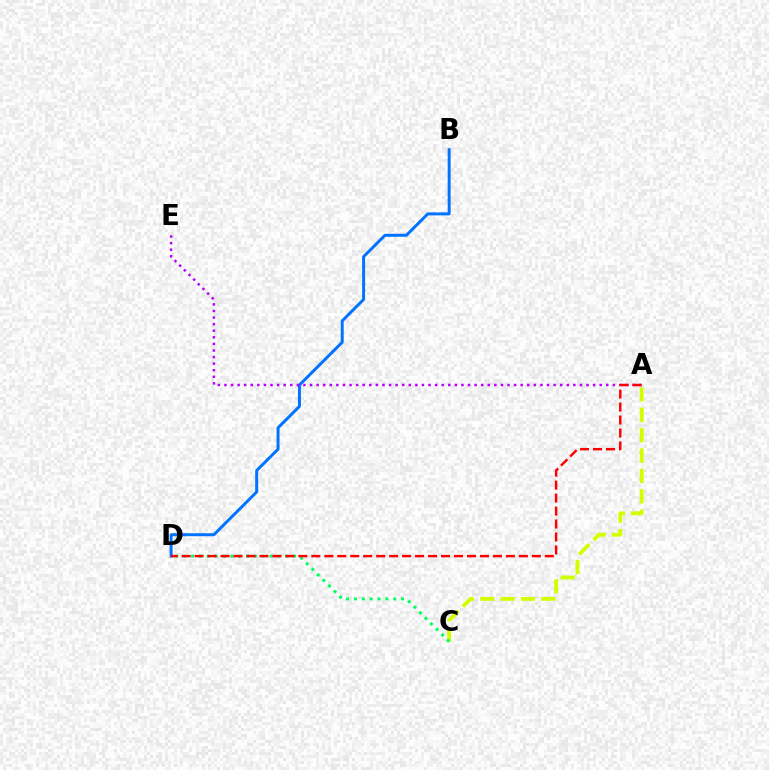{('B', 'D'): [{'color': '#0074ff', 'line_style': 'solid', 'thickness': 2.14}], ('A', 'C'): [{'color': '#d1ff00', 'line_style': 'dashed', 'thickness': 2.77}], ('A', 'E'): [{'color': '#b900ff', 'line_style': 'dotted', 'thickness': 1.79}], ('C', 'D'): [{'color': '#00ff5c', 'line_style': 'dotted', 'thickness': 2.13}], ('A', 'D'): [{'color': '#ff0000', 'line_style': 'dashed', 'thickness': 1.76}]}